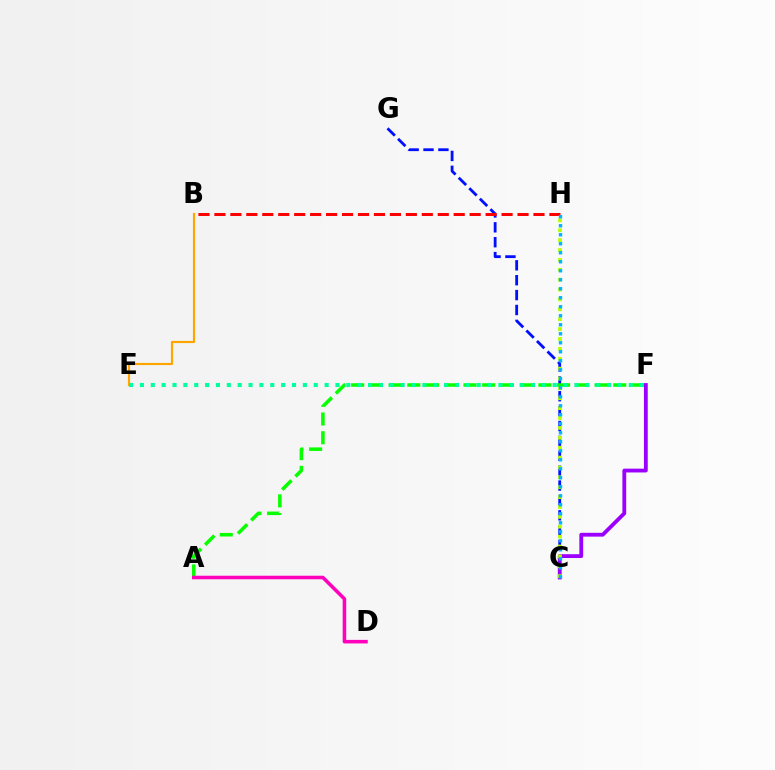{('C', 'G'): [{'color': '#0010ff', 'line_style': 'dashed', 'thickness': 2.02}], ('B', 'E'): [{'color': '#ffa500', 'line_style': 'solid', 'thickness': 1.55}], ('A', 'F'): [{'color': '#08ff00', 'line_style': 'dashed', 'thickness': 2.54}], ('C', 'F'): [{'color': '#9b00ff', 'line_style': 'solid', 'thickness': 2.75}], ('A', 'D'): [{'color': '#ff00bd', 'line_style': 'solid', 'thickness': 2.56}], ('C', 'H'): [{'color': '#b3ff00', 'line_style': 'dotted', 'thickness': 2.68}, {'color': '#00b5ff', 'line_style': 'dotted', 'thickness': 2.45}], ('B', 'H'): [{'color': '#ff0000', 'line_style': 'dashed', 'thickness': 2.17}], ('E', 'F'): [{'color': '#00ff9d', 'line_style': 'dotted', 'thickness': 2.95}]}